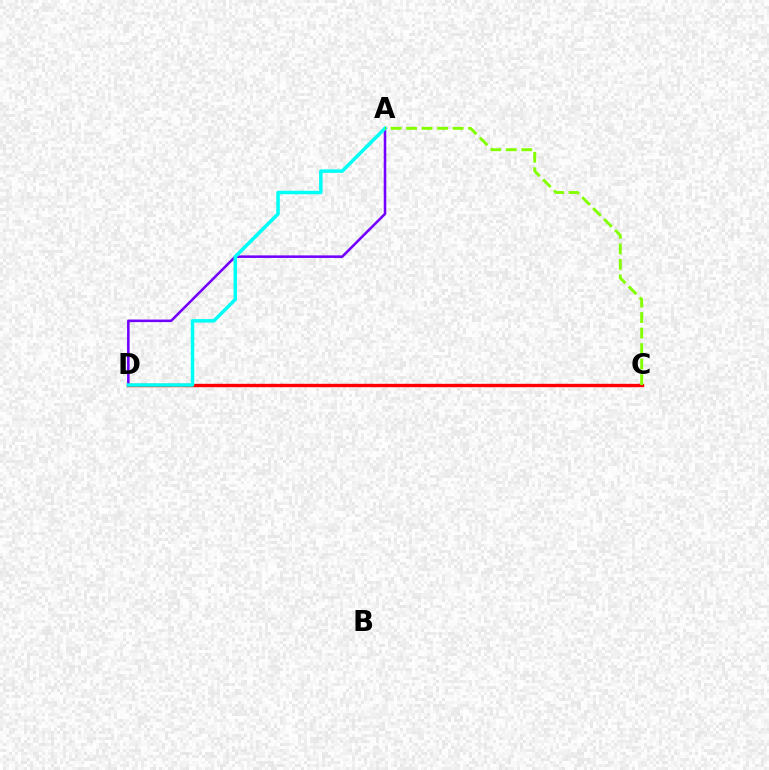{('C', 'D'): [{'color': '#ff0000', 'line_style': 'solid', 'thickness': 2.43}], ('A', 'D'): [{'color': '#7200ff', 'line_style': 'solid', 'thickness': 1.84}, {'color': '#00fff6', 'line_style': 'solid', 'thickness': 2.51}], ('A', 'C'): [{'color': '#84ff00', 'line_style': 'dashed', 'thickness': 2.11}]}